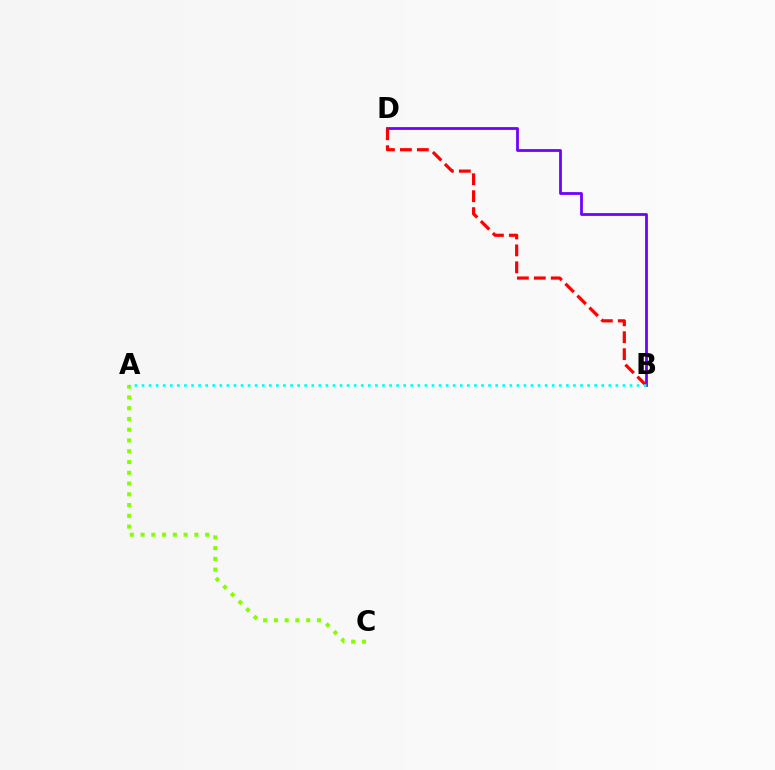{('A', 'C'): [{'color': '#84ff00', 'line_style': 'dotted', 'thickness': 2.92}], ('B', 'D'): [{'color': '#7200ff', 'line_style': 'solid', 'thickness': 2.0}, {'color': '#ff0000', 'line_style': 'dashed', 'thickness': 2.3}], ('A', 'B'): [{'color': '#00fff6', 'line_style': 'dotted', 'thickness': 1.92}]}